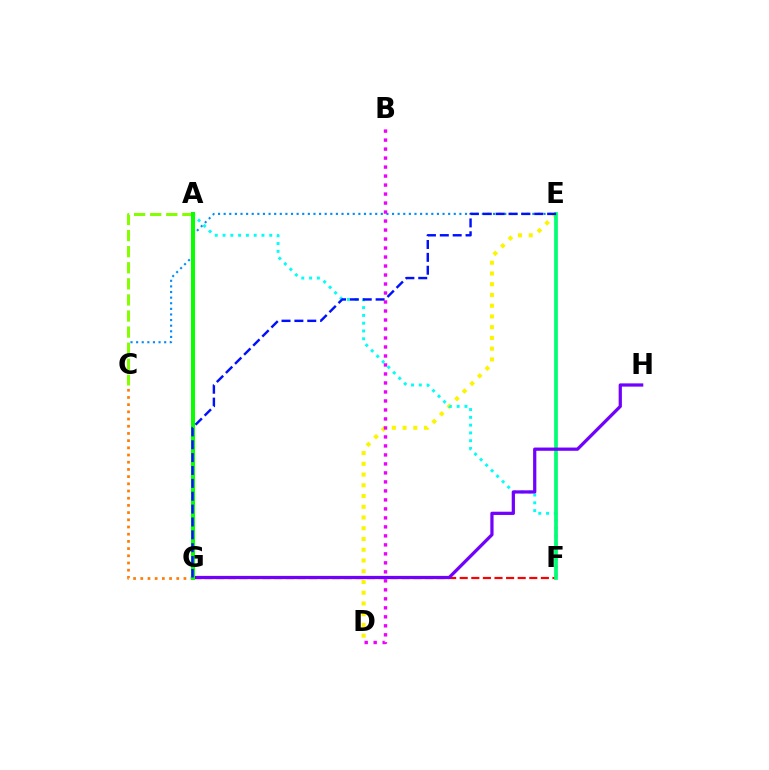{('C', 'E'): [{'color': '#008cff', 'line_style': 'dotted', 'thickness': 1.52}], ('D', 'E'): [{'color': '#fcf500', 'line_style': 'dotted', 'thickness': 2.92}], ('C', 'G'): [{'color': '#ff7c00', 'line_style': 'dotted', 'thickness': 1.96}], ('A', 'G'): [{'color': '#ff0094', 'line_style': 'dashed', 'thickness': 1.98}, {'color': '#08ff00', 'line_style': 'solid', 'thickness': 2.89}], ('A', 'F'): [{'color': '#00fff6', 'line_style': 'dotted', 'thickness': 2.12}], ('F', 'G'): [{'color': '#ff0000', 'line_style': 'dashed', 'thickness': 1.58}], ('E', 'F'): [{'color': '#00ff74', 'line_style': 'solid', 'thickness': 2.69}], ('A', 'C'): [{'color': '#84ff00', 'line_style': 'dashed', 'thickness': 2.19}], ('G', 'H'): [{'color': '#7200ff', 'line_style': 'solid', 'thickness': 2.33}], ('E', 'G'): [{'color': '#0010ff', 'line_style': 'dashed', 'thickness': 1.75}], ('B', 'D'): [{'color': '#ee00ff', 'line_style': 'dotted', 'thickness': 2.44}]}